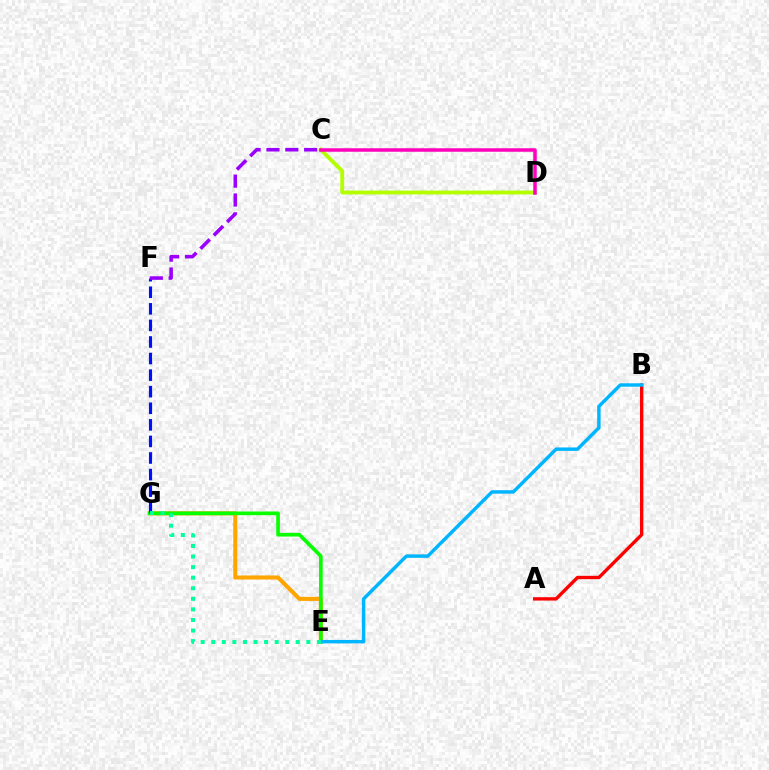{('E', 'G'): [{'color': '#ffa500', 'line_style': 'solid', 'thickness': 2.93}, {'color': '#08ff00', 'line_style': 'solid', 'thickness': 2.64}, {'color': '#00ff9d', 'line_style': 'dotted', 'thickness': 2.87}], ('A', 'B'): [{'color': '#ff0000', 'line_style': 'solid', 'thickness': 2.41}], ('F', 'G'): [{'color': '#0010ff', 'line_style': 'dashed', 'thickness': 2.25}], ('C', 'F'): [{'color': '#9b00ff', 'line_style': 'dashed', 'thickness': 2.56}], ('B', 'E'): [{'color': '#00b5ff', 'line_style': 'solid', 'thickness': 2.48}], ('C', 'D'): [{'color': '#b3ff00', 'line_style': 'solid', 'thickness': 2.8}, {'color': '#ff00bd', 'line_style': 'solid', 'thickness': 2.53}]}